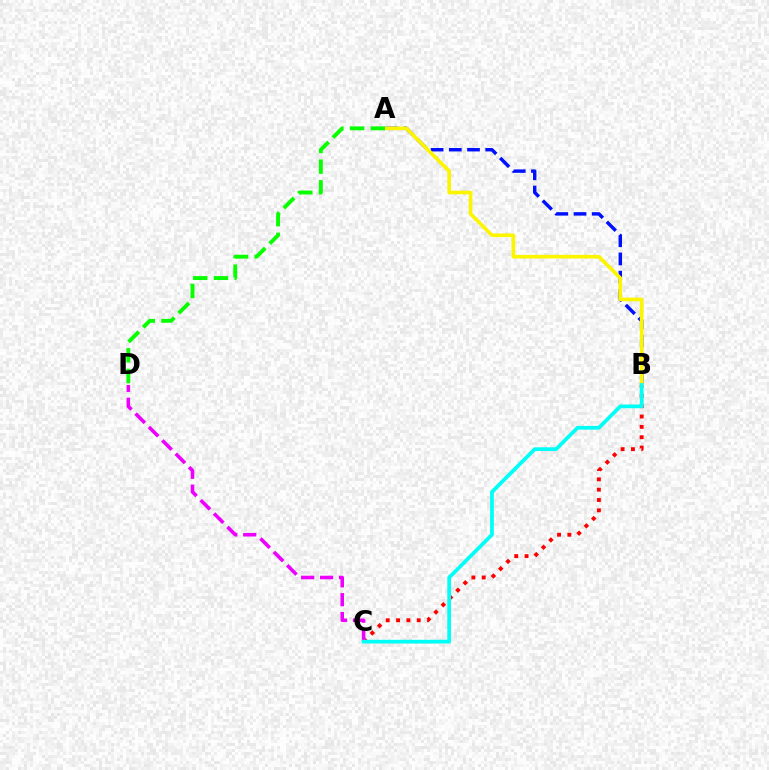{('A', 'B'): [{'color': '#0010ff', 'line_style': 'dashed', 'thickness': 2.47}, {'color': '#fcf500', 'line_style': 'solid', 'thickness': 2.63}], ('B', 'C'): [{'color': '#ff0000', 'line_style': 'dotted', 'thickness': 2.81}, {'color': '#00fff6', 'line_style': 'solid', 'thickness': 2.69}], ('A', 'D'): [{'color': '#08ff00', 'line_style': 'dashed', 'thickness': 2.81}], ('C', 'D'): [{'color': '#ee00ff', 'line_style': 'dashed', 'thickness': 2.57}]}